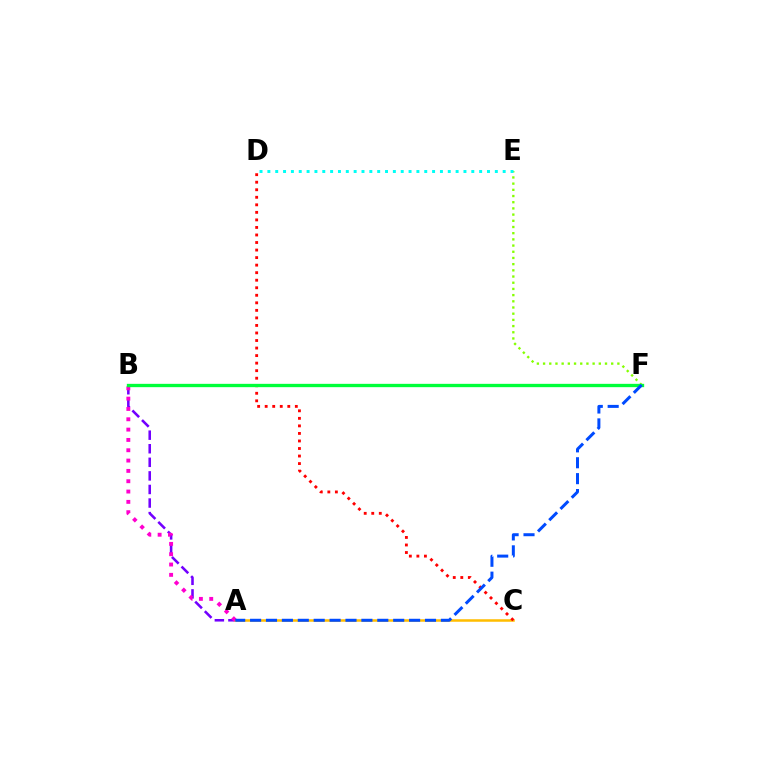{('A', 'B'): [{'color': '#7200ff', 'line_style': 'dashed', 'thickness': 1.84}, {'color': '#ff00cf', 'line_style': 'dotted', 'thickness': 2.8}], ('A', 'C'): [{'color': '#ffbd00', 'line_style': 'solid', 'thickness': 1.81}], ('E', 'F'): [{'color': '#84ff00', 'line_style': 'dotted', 'thickness': 1.68}], ('D', 'E'): [{'color': '#00fff6', 'line_style': 'dotted', 'thickness': 2.13}], ('C', 'D'): [{'color': '#ff0000', 'line_style': 'dotted', 'thickness': 2.05}], ('B', 'F'): [{'color': '#00ff39', 'line_style': 'solid', 'thickness': 2.4}], ('A', 'F'): [{'color': '#004bff', 'line_style': 'dashed', 'thickness': 2.16}]}